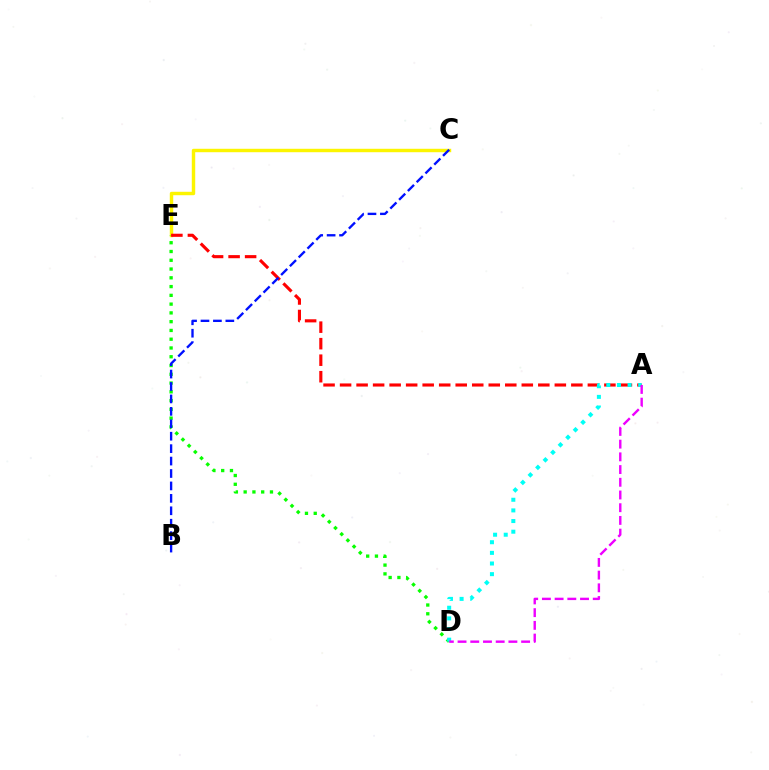{('C', 'E'): [{'color': '#fcf500', 'line_style': 'solid', 'thickness': 2.47}], ('D', 'E'): [{'color': '#08ff00', 'line_style': 'dotted', 'thickness': 2.38}], ('A', 'E'): [{'color': '#ff0000', 'line_style': 'dashed', 'thickness': 2.24}], ('A', 'D'): [{'color': '#00fff6', 'line_style': 'dotted', 'thickness': 2.89}, {'color': '#ee00ff', 'line_style': 'dashed', 'thickness': 1.73}], ('B', 'C'): [{'color': '#0010ff', 'line_style': 'dashed', 'thickness': 1.69}]}